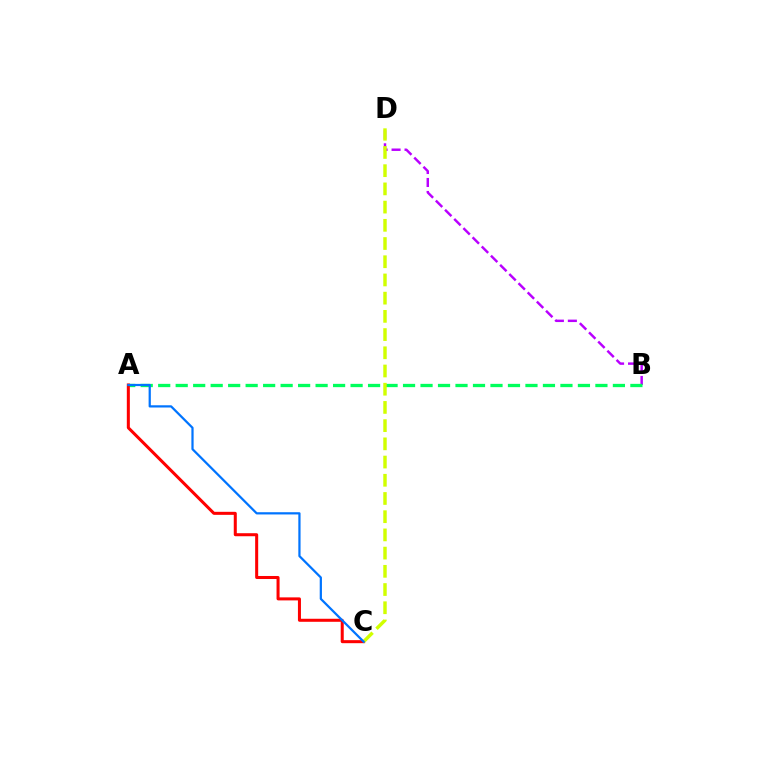{('B', 'D'): [{'color': '#b900ff', 'line_style': 'dashed', 'thickness': 1.76}], ('A', 'B'): [{'color': '#00ff5c', 'line_style': 'dashed', 'thickness': 2.38}], ('A', 'C'): [{'color': '#ff0000', 'line_style': 'solid', 'thickness': 2.18}, {'color': '#0074ff', 'line_style': 'solid', 'thickness': 1.61}], ('C', 'D'): [{'color': '#d1ff00', 'line_style': 'dashed', 'thickness': 2.47}]}